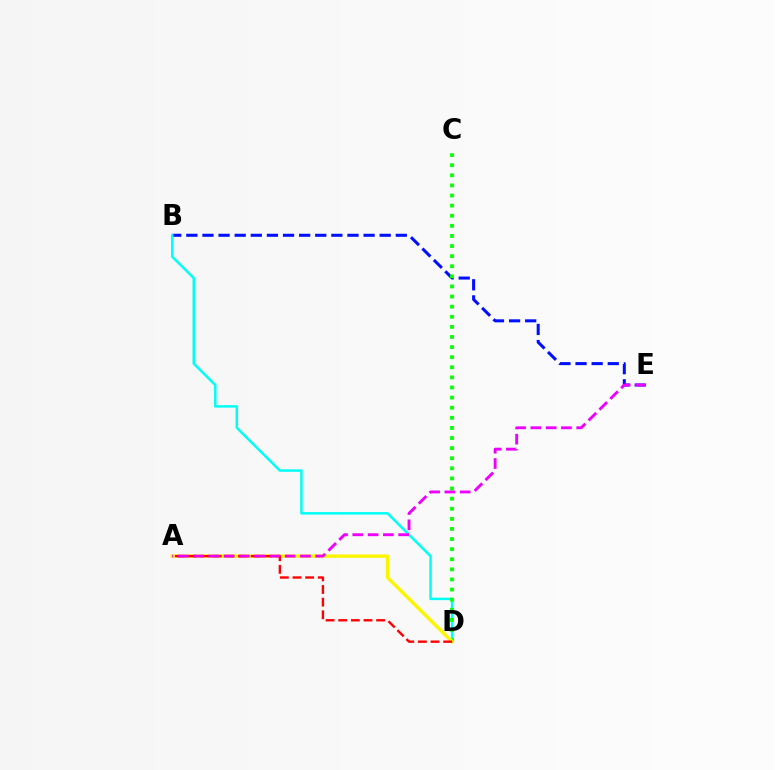{('B', 'E'): [{'color': '#0010ff', 'line_style': 'dashed', 'thickness': 2.19}], ('B', 'D'): [{'color': '#00fff6', 'line_style': 'solid', 'thickness': 1.79}], ('C', 'D'): [{'color': '#08ff00', 'line_style': 'dotted', 'thickness': 2.75}], ('A', 'D'): [{'color': '#fcf500', 'line_style': 'solid', 'thickness': 2.44}, {'color': '#ff0000', 'line_style': 'dashed', 'thickness': 1.72}], ('A', 'E'): [{'color': '#ee00ff', 'line_style': 'dashed', 'thickness': 2.08}]}